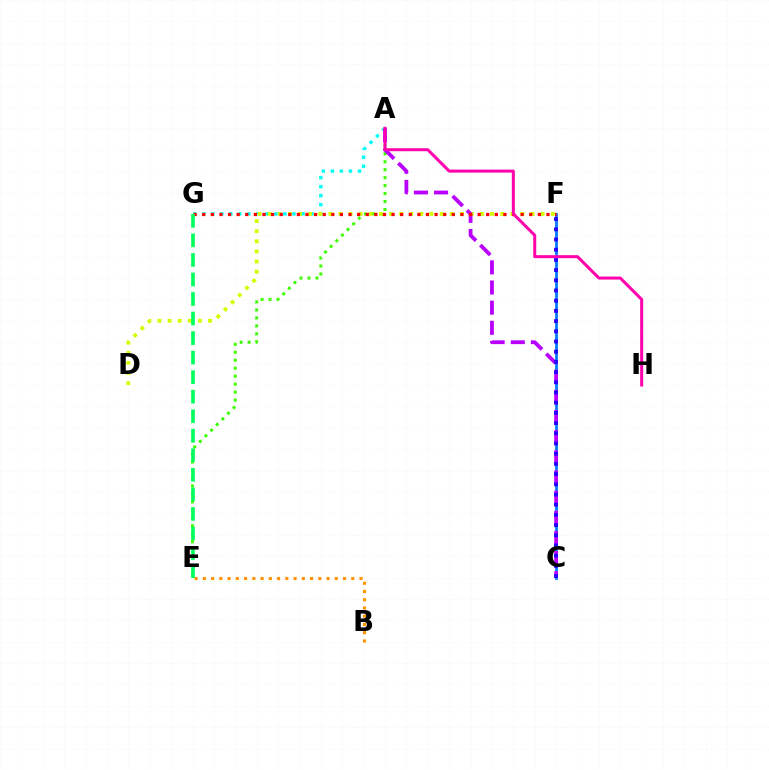{('A', 'G'): [{'color': '#00fff6', 'line_style': 'dotted', 'thickness': 2.45}], ('C', 'F'): [{'color': '#0074ff', 'line_style': 'solid', 'thickness': 1.97}, {'color': '#2500ff', 'line_style': 'dotted', 'thickness': 2.77}], ('B', 'E'): [{'color': '#ff9400', 'line_style': 'dotted', 'thickness': 2.24}], ('A', 'E'): [{'color': '#3dff00', 'line_style': 'dotted', 'thickness': 2.16}], ('D', 'F'): [{'color': '#d1ff00', 'line_style': 'dotted', 'thickness': 2.75}], ('A', 'C'): [{'color': '#b900ff', 'line_style': 'dashed', 'thickness': 2.74}], ('F', 'G'): [{'color': '#ff0000', 'line_style': 'dotted', 'thickness': 2.34}], ('A', 'H'): [{'color': '#ff00ac', 'line_style': 'solid', 'thickness': 2.16}], ('E', 'G'): [{'color': '#00ff5c', 'line_style': 'dashed', 'thickness': 2.65}]}